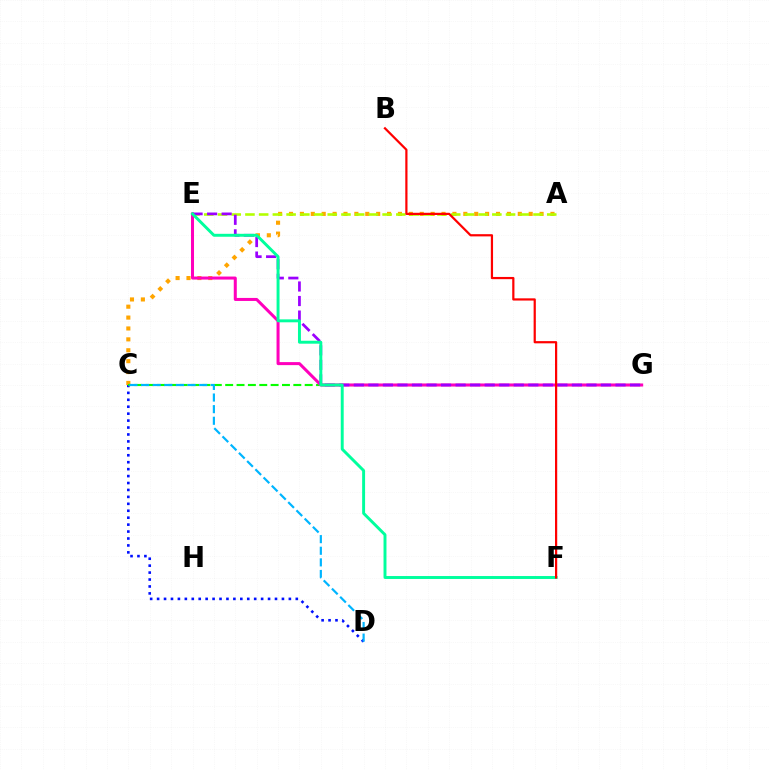{('A', 'C'): [{'color': '#ffa500', 'line_style': 'dotted', 'thickness': 2.96}], ('C', 'D'): [{'color': '#0010ff', 'line_style': 'dotted', 'thickness': 1.88}, {'color': '#00b5ff', 'line_style': 'dashed', 'thickness': 1.58}], ('C', 'G'): [{'color': '#08ff00', 'line_style': 'dashed', 'thickness': 1.54}], ('E', 'G'): [{'color': '#ff00bd', 'line_style': 'solid', 'thickness': 2.18}, {'color': '#9b00ff', 'line_style': 'dashed', 'thickness': 1.98}], ('A', 'E'): [{'color': '#b3ff00', 'line_style': 'dashed', 'thickness': 1.86}], ('E', 'F'): [{'color': '#00ff9d', 'line_style': 'solid', 'thickness': 2.11}], ('B', 'F'): [{'color': '#ff0000', 'line_style': 'solid', 'thickness': 1.59}]}